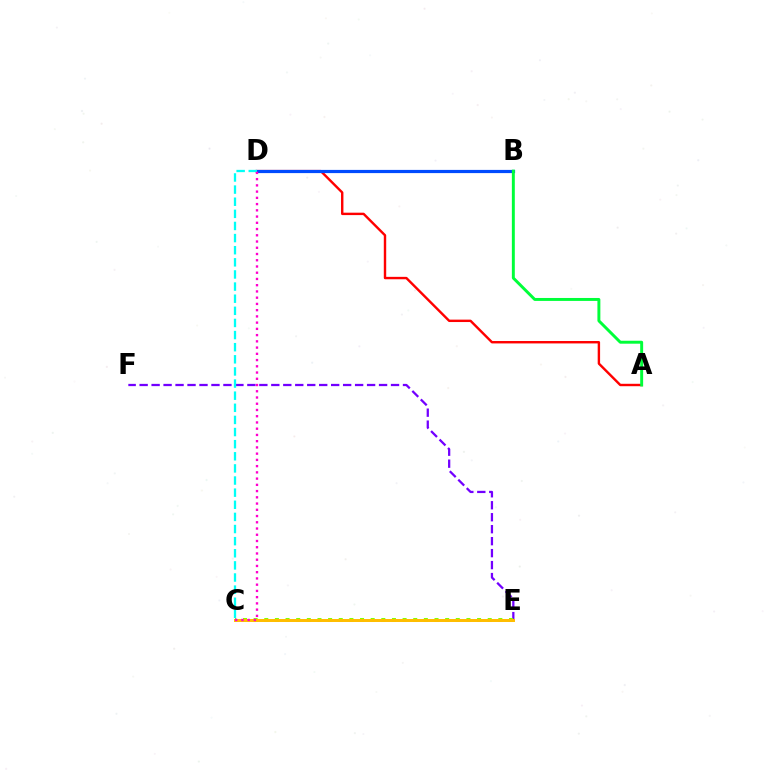{('E', 'F'): [{'color': '#7200ff', 'line_style': 'dashed', 'thickness': 1.63}], ('C', 'E'): [{'color': '#84ff00', 'line_style': 'dotted', 'thickness': 2.89}, {'color': '#ffbd00', 'line_style': 'solid', 'thickness': 2.14}], ('A', 'D'): [{'color': '#ff0000', 'line_style': 'solid', 'thickness': 1.74}], ('B', 'D'): [{'color': '#004bff', 'line_style': 'solid', 'thickness': 2.3}], ('C', 'D'): [{'color': '#00fff6', 'line_style': 'dashed', 'thickness': 1.65}, {'color': '#ff00cf', 'line_style': 'dotted', 'thickness': 1.7}], ('A', 'B'): [{'color': '#00ff39', 'line_style': 'solid', 'thickness': 2.12}]}